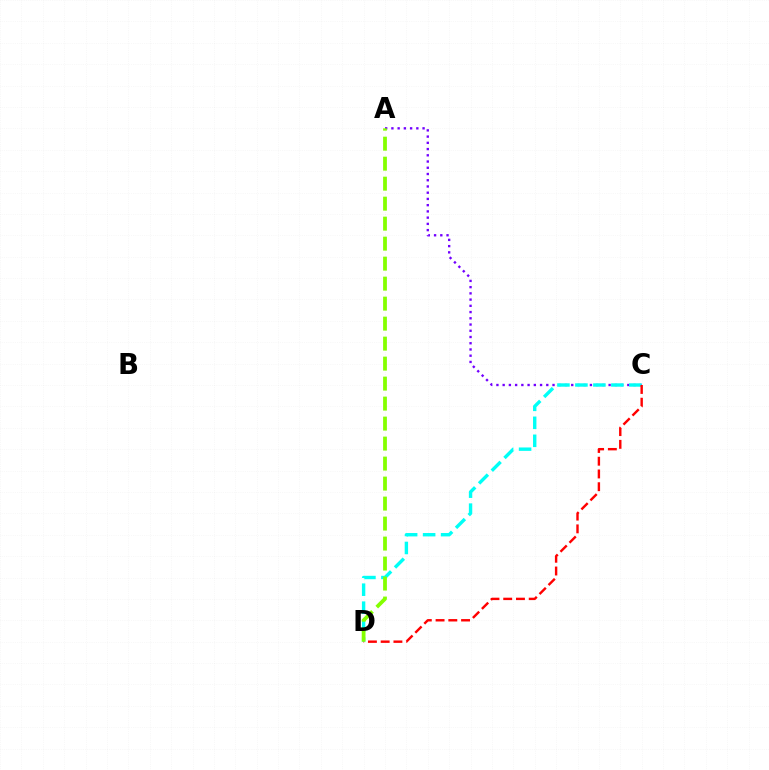{('A', 'C'): [{'color': '#7200ff', 'line_style': 'dotted', 'thickness': 1.69}], ('C', 'D'): [{'color': '#00fff6', 'line_style': 'dashed', 'thickness': 2.44}, {'color': '#ff0000', 'line_style': 'dashed', 'thickness': 1.73}], ('A', 'D'): [{'color': '#84ff00', 'line_style': 'dashed', 'thickness': 2.72}]}